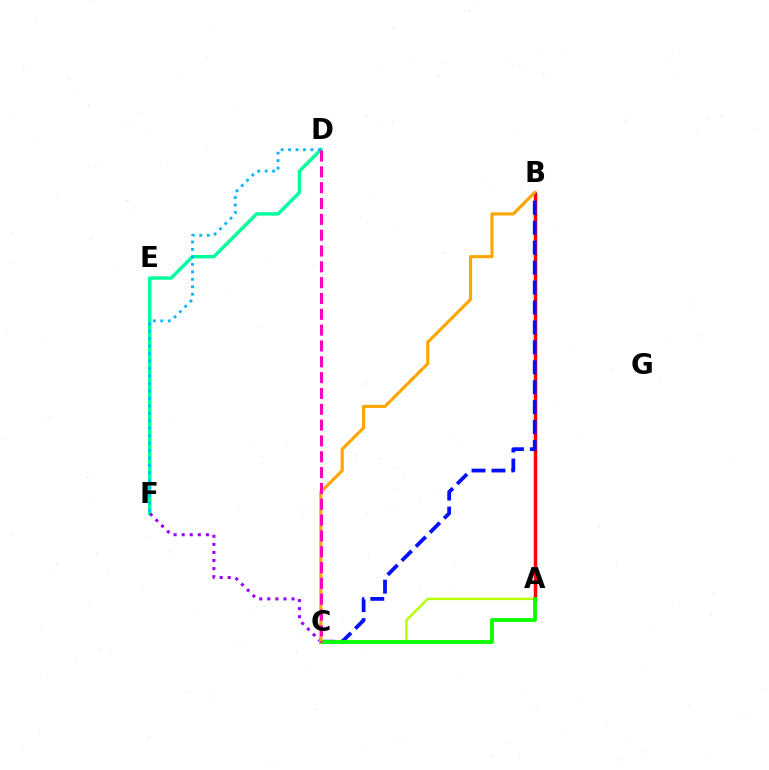{('D', 'F'): [{'color': '#00ff9d', 'line_style': 'solid', 'thickness': 2.46}, {'color': '#00b5ff', 'line_style': 'dotted', 'thickness': 2.03}], ('C', 'F'): [{'color': '#9b00ff', 'line_style': 'dotted', 'thickness': 2.19}], ('A', 'C'): [{'color': '#b3ff00', 'line_style': 'solid', 'thickness': 1.74}, {'color': '#08ff00', 'line_style': 'solid', 'thickness': 2.74}], ('A', 'B'): [{'color': '#ff0000', 'line_style': 'solid', 'thickness': 2.51}], ('B', 'C'): [{'color': '#0010ff', 'line_style': 'dashed', 'thickness': 2.71}, {'color': '#ffa500', 'line_style': 'solid', 'thickness': 2.26}], ('C', 'D'): [{'color': '#ff00bd', 'line_style': 'dashed', 'thickness': 2.15}]}